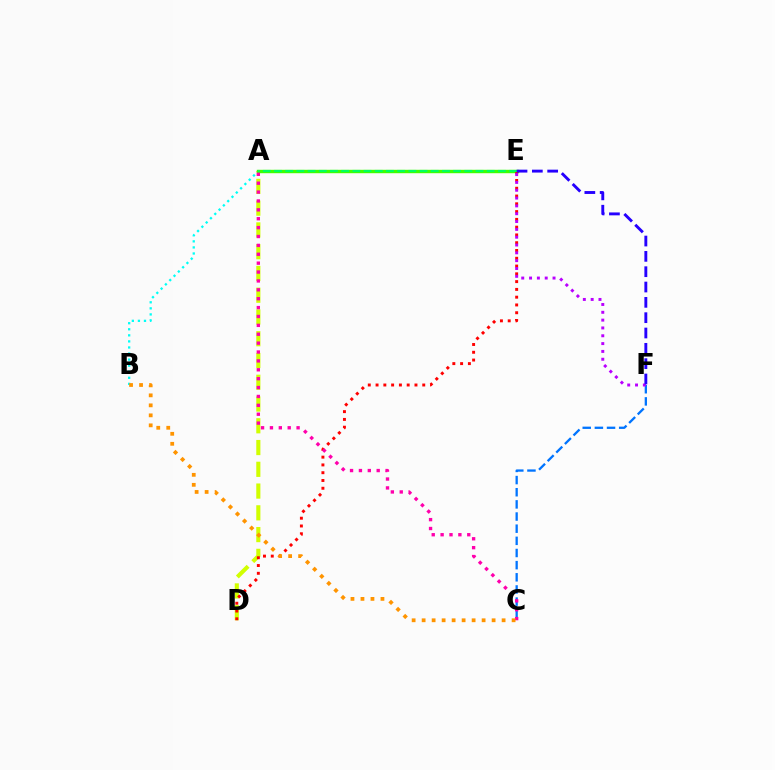{('C', 'F'): [{'color': '#0074ff', 'line_style': 'dashed', 'thickness': 1.65}], ('A', 'B'): [{'color': '#00fff6', 'line_style': 'dotted', 'thickness': 1.65}], ('A', 'D'): [{'color': '#d1ff00', 'line_style': 'dashed', 'thickness': 2.96}], ('A', 'E'): [{'color': '#3dff00', 'line_style': 'solid', 'thickness': 2.45}, {'color': '#00ff5c', 'line_style': 'dashed', 'thickness': 1.52}], ('D', 'E'): [{'color': '#ff0000', 'line_style': 'dotted', 'thickness': 2.11}], ('A', 'C'): [{'color': '#ff00ac', 'line_style': 'dotted', 'thickness': 2.41}], ('B', 'C'): [{'color': '#ff9400', 'line_style': 'dotted', 'thickness': 2.72}], ('E', 'F'): [{'color': '#b900ff', 'line_style': 'dotted', 'thickness': 2.13}, {'color': '#2500ff', 'line_style': 'dashed', 'thickness': 2.08}]}